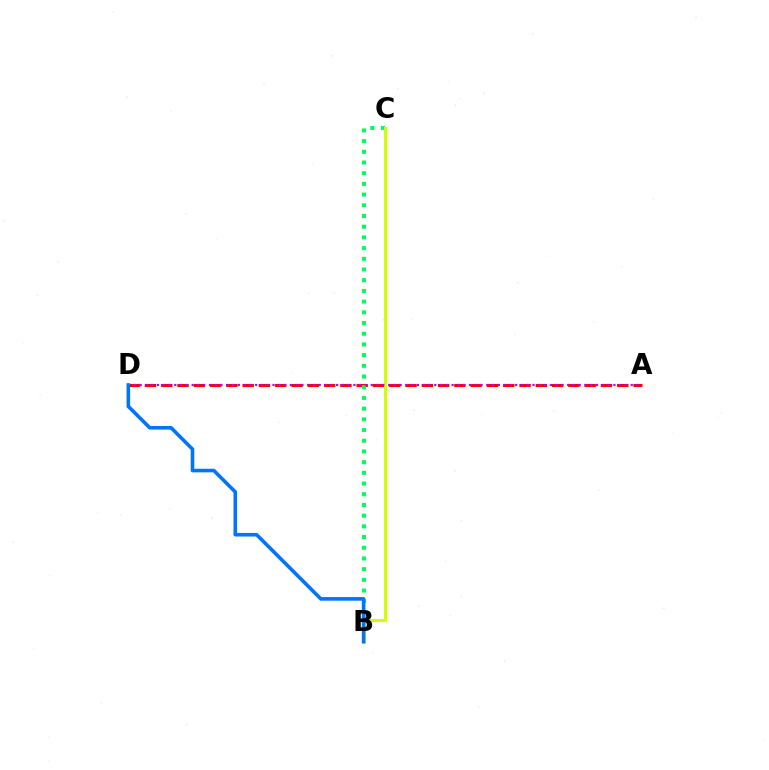{('A', 'D'): [{'color': '#ff0000', 'line_style': 'dashed', 'thickness': 2.21}, {'color': '#b900ff', 'line_style': 'dotted', 'thickness': 1.57}], ('B', 'C'): [{'color': '#00ff5c', 'line_style': 'dotted', 'thickness': 2.91}, {'color': '#d1ff00', 'line_style': 'solid', 'thickness': 2.19}], ('B', 'D'): [{'color': '#0074ff', 'line_style': 'solid', 'thickness': 2.59}]}